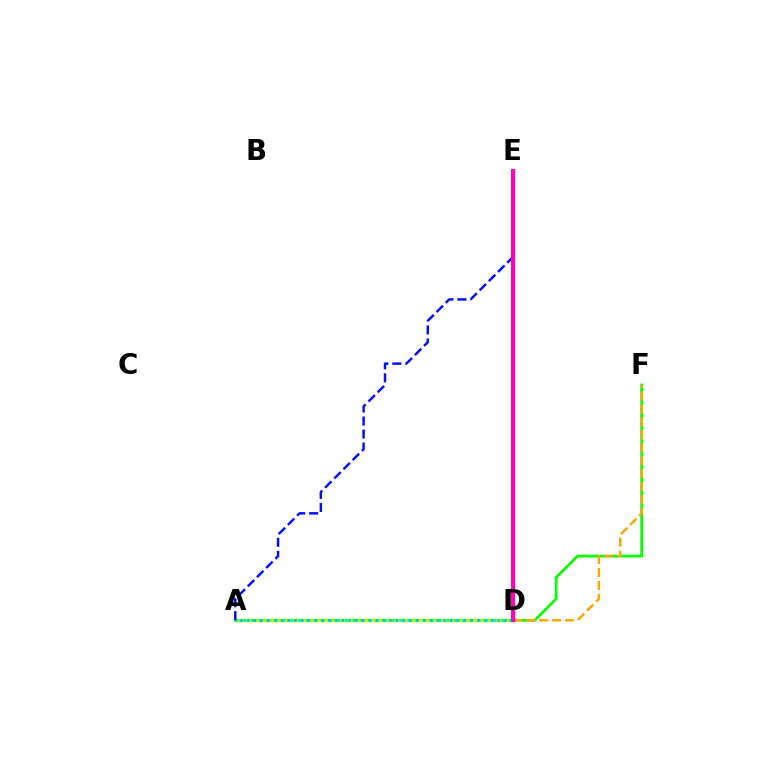{('A', 'D'): [{'color': '#b3ff00', 'line_style': 'solid', 'thickness': 2.49}, {'color': '#00ff9d', 'line_style': 'dotted', 'thickness': 2.12}, {'color': '#00b5ff', 'line_style': 'dotted', 'thickness': 1.84}], ('D', 'F'): [{'color': '#08ff00', 'line_style': 'solid', 'thickness': 1.99}, {'color': '#ffa500', 'line_style': 'dashed', 'thickness': 1.76}], ('D', 'E'): [{'color': '#ff0000', 'line_style': 'dashed', 'thickness': 2.76}, {'color': '#9b00ff', 'line_style': 'solid', 'thickness': 1.62}, {'color': '#ff00bd', 'line_style': 'solid', 'thickness': 2.95}], ('A', 'E'): [{'color': '#0010ff', 'line_style': 'dashed', 'thickness': 1.77}]}